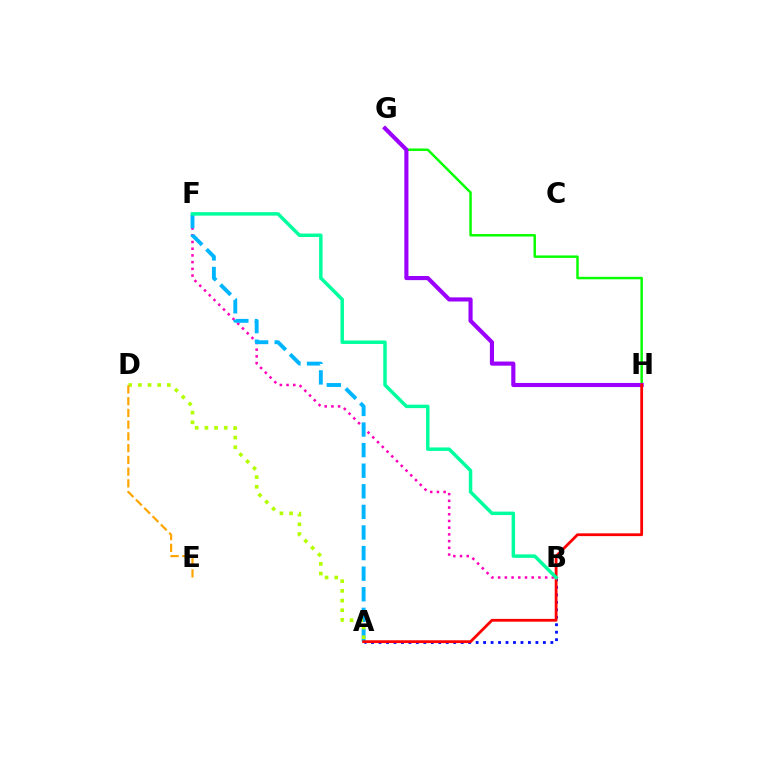{('B', 'F'): [{'color': '#ff00bd', 'line_style': 'dotted', 'thickness': 1.82}, {'color': '#00ff9d', 'line_style': 'solid', 'thickness': 2.5}], ('G', 'H'): [{'color': '#08ff00', 'line_style': 'solid', 'thickness': 1.78}, {'color': '#9b00ff', 'line_style': 'solid', 'thickness': 2.97}], ('A', 'F'): [{'color': '#00b5ff', 'line_style': 'dashed', 'thickness': 2.8}], ('A', 'D'): [{'color': '#b3ff00', 'line_style': 'dotted', 'thickness': 2.63}], ('A', 'B'): [{'color': '#0010ff', 'line_style': 'dotted', 'thickness': 2.03}], ('A', 'H'): [{'color': '#ff0000', 'line_style': 'solid', 'thickness': 2.0}], ('D', 'E'): [{'color': '#ffa500', 'line_style': 'dashed', 'thickness': 1.59}]}